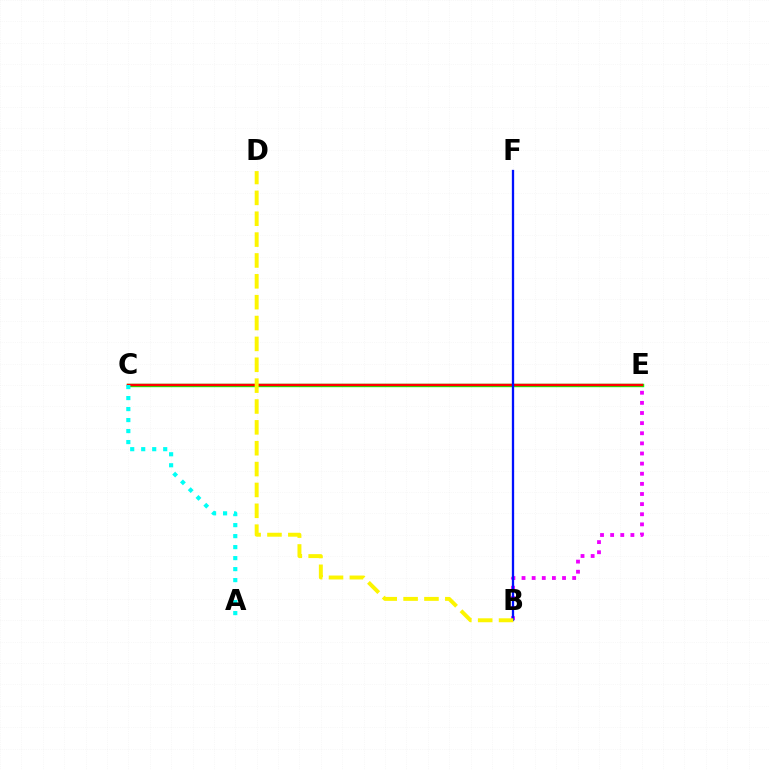{('C', 'E'): [{'color': '#08ff00', 'line_style': 'solid', 'thickness': 2.46}, {'color': '#ff0000', 'line_style': 'solid', 'thickness': 1.76}], ('B', 'E'): [{'color': '#ee00ff', 'line_style': 'dotted', 'thickness': 2.75}], ('B', 'F'): [{'color': '#0010ff', 'line_style': 'solid', 'thickness': 1.65}], ('A', 'C'): [{'color': '#00fff6', 'line_style': 'dotted', 'thickness': 2.99}], ('B', 'D'): [{'color': '#fcf500', 'line_style': 'dashed', 'thickness': 2.83}]}